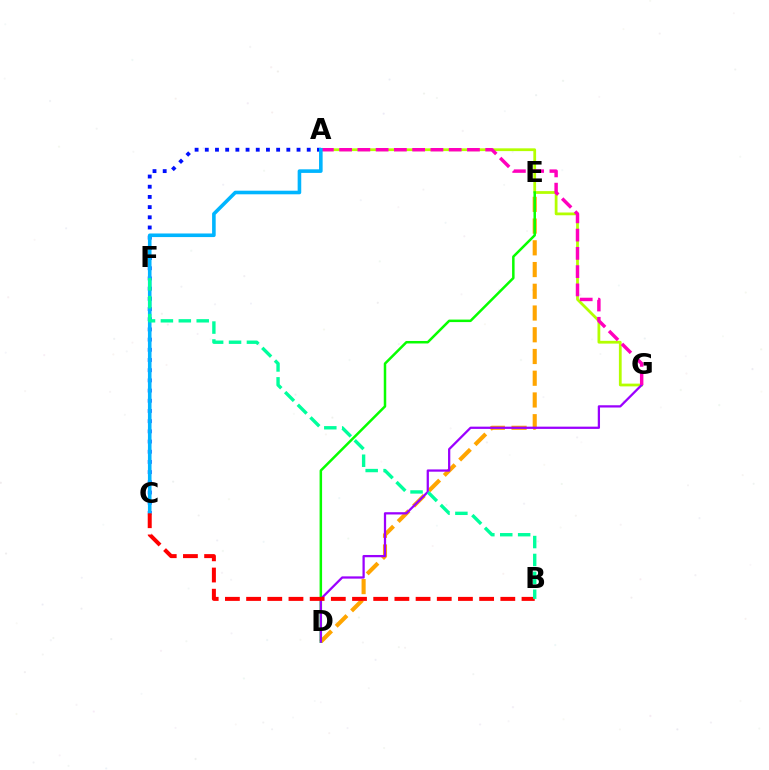{('D', 'E'): [{'color': '#ffa500', 'line_style': 'dashed', 'thickness': 2.95}, {'color': '#08ff00', 'line_style': 'solid', 'thickness': 1.8}], ('A', 'G'): [{'color': '#b3ff00', 'line_style': 'solid', 'thickness': 1.99}, {'color': '#ff00bd', 'line_style': 'dashed', 'thickness': 2.48}], ('A', 'C'): [{'color': '#0010ff', 'line_style': 'dotted', 'thickness': 2.77}, {'color': '#00b5ff', 'line_style': 'solid', 'thickness': 2.59}], ('D', 'G'): [{'color': '#9b00ff', 'line_style': 'solid', 'thickness': 1.63}], ('B', 'C'): [{'color': '#ff0000', 'line_style': 'dashed', 'thickness': 2.88}], ('B', 'F'): [{'color': '#00ff9d', 'line_style': 'dashed', 'thickness': 2.43}]}